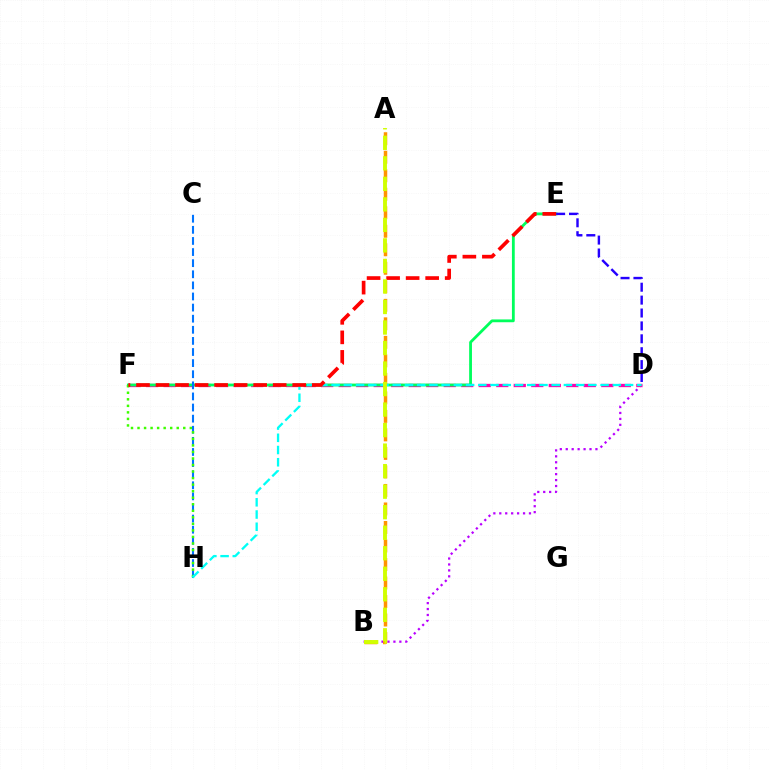{('B', 'D'): [{'color': '#b900ff', 'line_style': 'dotted', 'thickness': 1.61}], ('D', 'F'): [{'color': '#ff00ac', 'line_style': 'dashed', 'thickness': 2.38}], ('E', 'F'): [{'color': '#00ff5c', 'line_style': 'solid', 'thickness': 2.02}, {'color': '#ff0000', 'line_style': 'dashed', 'thickness': 2.65}], ('A', 'B'): [{'color': '#ff9400', 'line_style': 'dashed', 'thickness': 2.51}, {'color': '#d1ff00', 'line_style': 'dashed', 'thickness': 2.79}], ('C', 'H'): [{'color': '#0074ff', 'line_style': 'dashed', 'thickness': 1.51}], ('D', 'E'): [{'color': '#2500ff', 'line_style': 'dashed', 'thickness': 1.75}], ('F', 'H'): [{'color': '#3dff00', 'line_style': 'dotted', 'thickness': 1.78}], ('D', 'H'): [{'color': '#00fff6', 'line_style': 'dashed', 'thickness': 1.66}]}